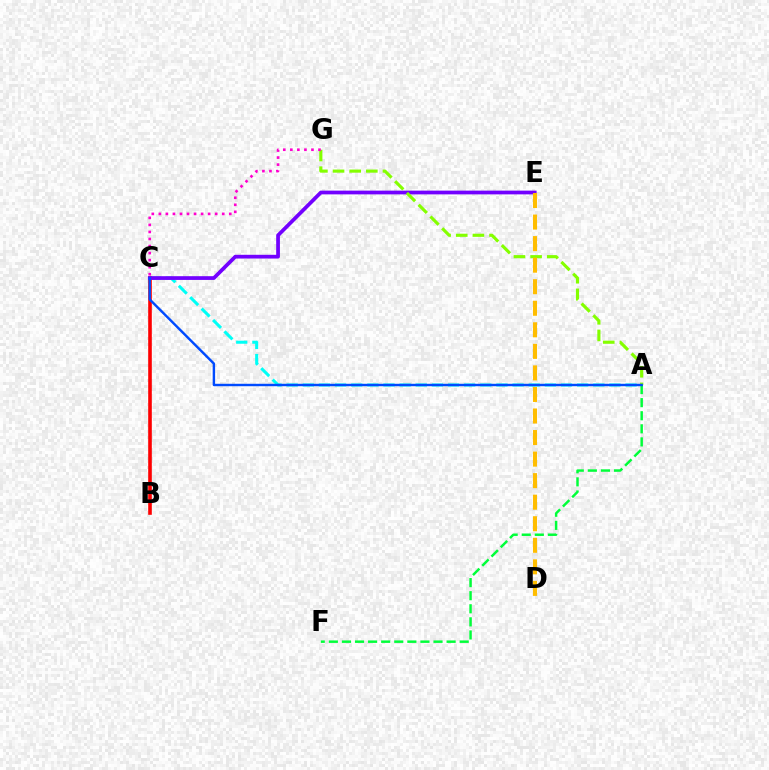{('A', 'F'): [{'color': '#00ff39', 'line_style': 'dashed', 'thickness': 1.78}], ('A', 'C'): [{'color': '#00fff6', 'line_style': 'dashed', 'thickness': 2.19}, {'color': '#004bff', 'line_style': 'solid', 'thickness': 1.75}], ('B', 'C'): [{'color': '#ff0000', 'line_style': 'solid', 'thickness': 2.6}], ('C', 'E'): [{'color': '#7200ff', 'line_style': 'solid', 'thickness': 2.69}], ('A', 'G'): [{'color': '#84ff00', 'line_style': 'dashed', 'thickness': 2.26}], ('D', 'E'): [{'color': '#ffbd00', 'line_style': 'dashed', 'thickness': 2.93}], ('C', 'G'): [{'color': '#ff00cf', 'line_style': 'dotted', 'thickness': 1.91}]}